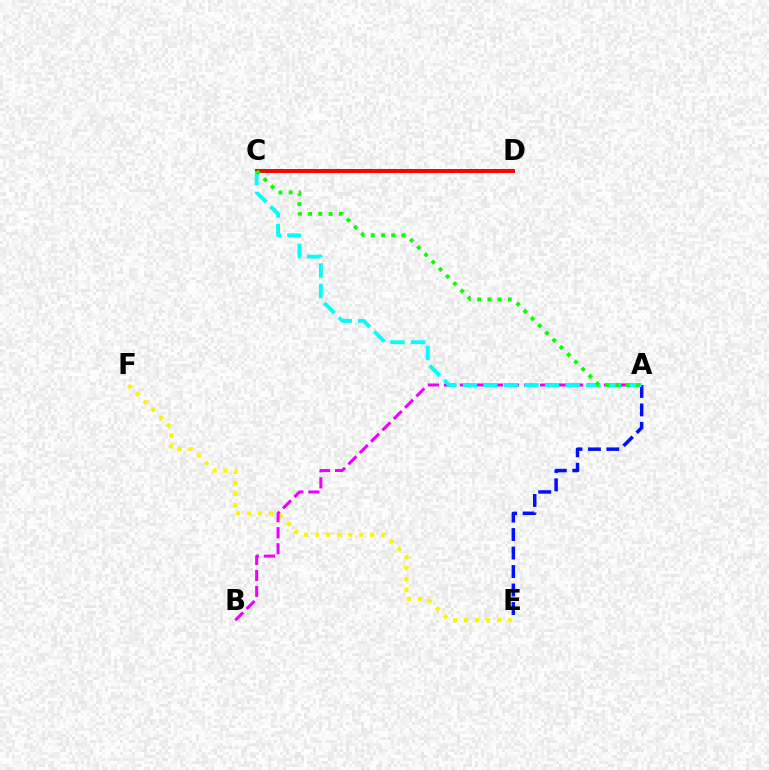{('A', 'E'): [{'color': '#0010ff', 'line_style': 'dashed', 'thickness': 2.51}], ('C', 'D'): [{'color': '#ff0000', 'line_style': 'solid', 'thickness': 2.83}], ('E', 'F'): [{'color': '#fcf500', 'line_style': 'dotted', 'thickness': 2.99}], ('A', 'B'): [{'color': '#ee00ff', 'line_style': 'dashed', 'thickness': 2.18}], ('A', 'C'): [{'color': '#00fff6', 'line_style': 'dashed', 'thickness': 2.79}, {'color': '#08ff00', 'line_style': 'dotted', 'thickness': 2.78}]}